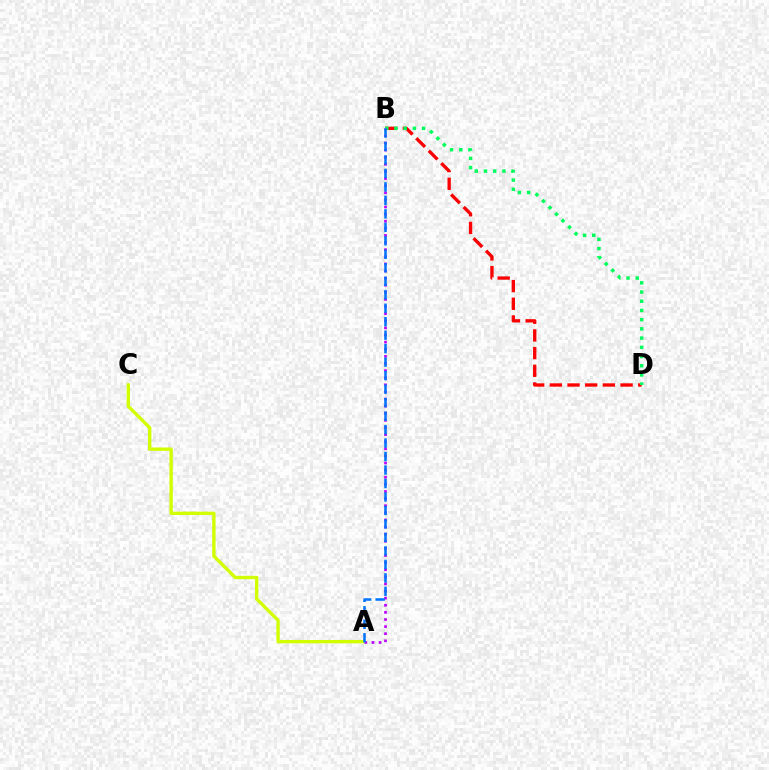{('B', 'D'): [{'color': '#ff0000', 'line_style': 'dashed', 'thickness': 2.4}, {'color': '#00ff5c', 'line_style': 'dotted', 'thickness': 2.5}], ('A', 'C'): [{'color': '#d1ff00', 'line_style': 'solid', 'thickness': 2.42}], ('A', 'B'): [{'color': '#b900ff', 'line_style': 'dotted', 'thickness': 1.93}, {'color': '#0074ff', 'line_style': 'dashed', 'thickness': 1.83}]}